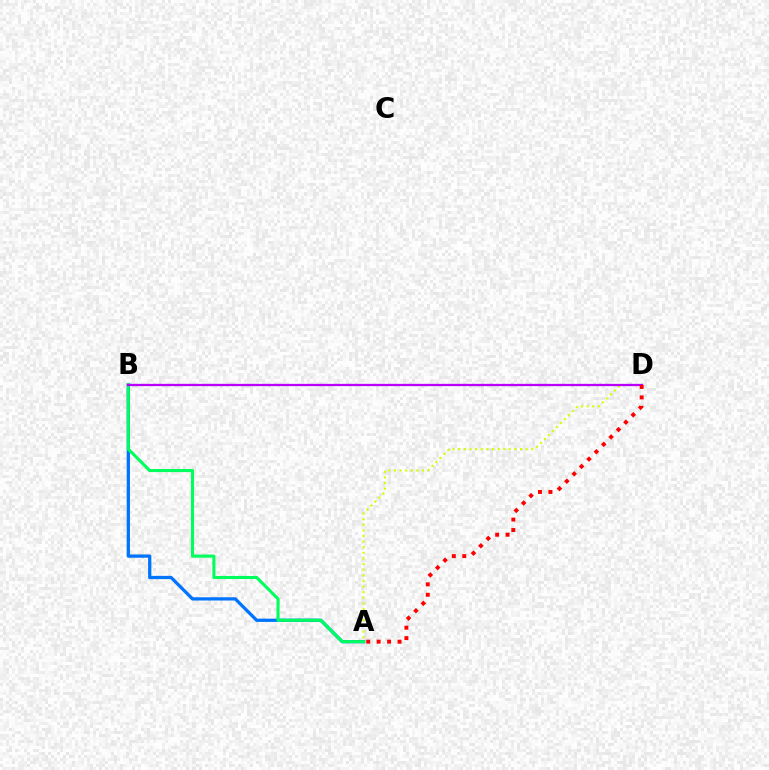{('A', 'B'): [{'color': '#0074ff', 'line_style': 'solid', 'thickness': 2.35}, {'color': '#00ff5c', 'line_style': 'solid', 'thickness': 2.22}], ('A', 'D'): [{'color': '#d1ff00', 'line_style': 'dotted', 'thickness': 1.53}, {'color': '#ff0000', 'line_style': 'dotted', 'thickness': 2.84}], ('B', 'D'): [{'color': '#b900ff', 'line_style': 'solid', 'thickness': 1.65}]}